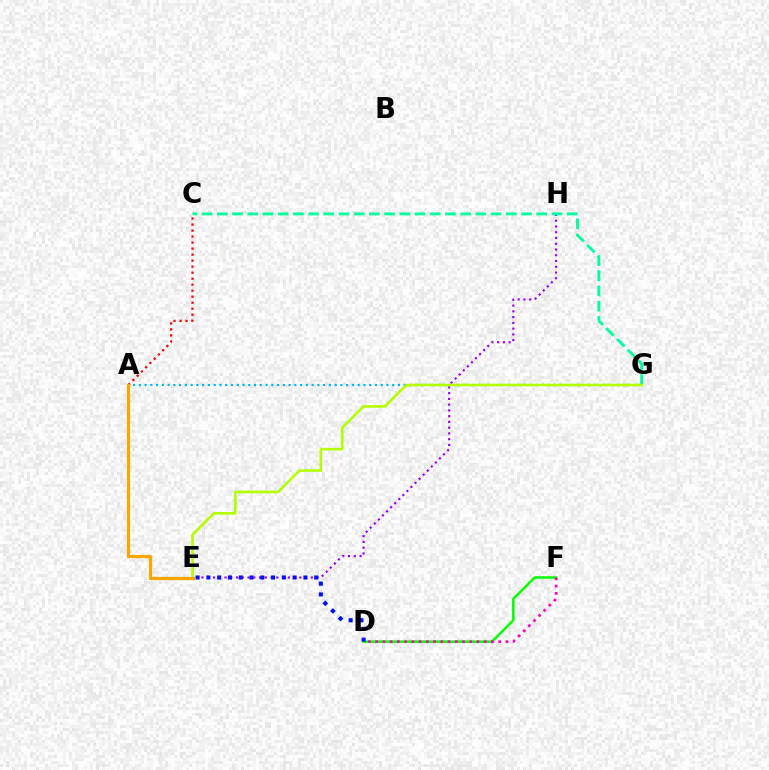{('E', 'H'): [{'color': '#9b00ff', 'line_style': 'dotted', 'thickness': 1.56}], ('A', 'C'): [{'color': '#ff0000', 'line_style': 'dotted', 'thickness': 1.63}], ('D', 'F'): [{'color': '#08ff00', 'line_style': 'solid', 'thickness': 1.82}, {'color': '#ff00bd', 'line_style': 'dotted', 'thickness': 1.97}], ('A', 'G'): [{'color': '#00b5ff', 'line_style': 'dotted', 'thickness': 1.56}], ('C', 'G'): [{'color': '#00ff9d', 'line_style': 'dashed', 'thickness': 2.07}], ('E', 'G'): [{'color': '#b3ff00', 'line_style': 'solid', 'thickness': 1.89}], ('D', 'E'): [{'color': '#0010ff', 'line_style': 'dotted', 'thickness': 2.93}], ('A', 'E'): [{'color': '#ffa500', 'line_style': 'solid', 'thickness': 2.32}]}